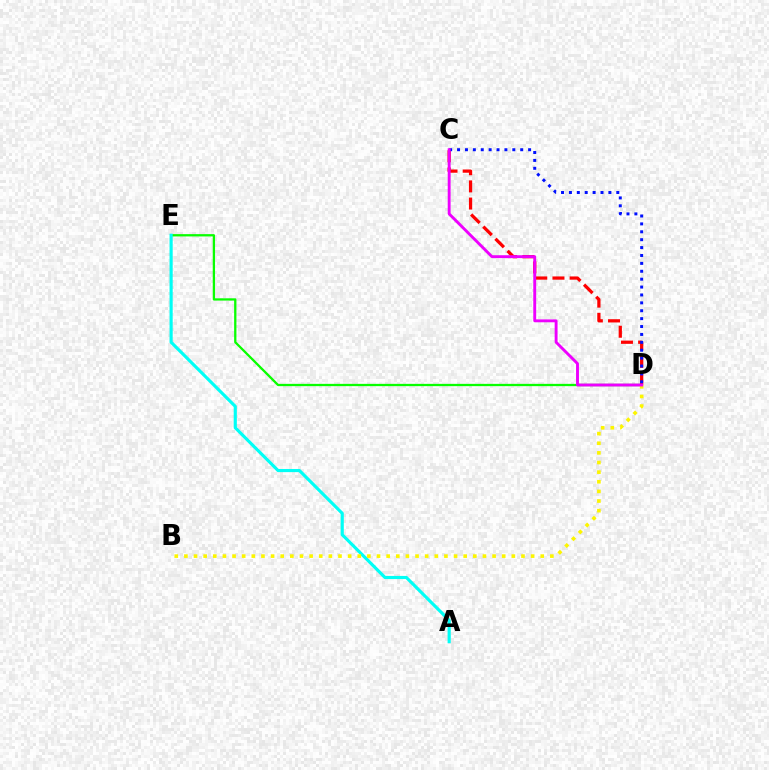{('D', 'E'): [{'color': '#08ff00', 'line_style': 'solid', 'thickness': 1.65}], ('C', 'D'): [{'color': '#ff0000', 'line_style': 'dashed', 'thickness': 2.33}, {'color': '#0010ff', 'line_style': 'dotted', 'thickness': 2.15}, {'color': '#ee00ff', 'line_style': 'solid', 'thickness': 2.08}], ('A', 'E'): [{'color': '#00fff6', 'line_style': 'solid', 'thickness': 2.27}], ('B', 'D'): [{'color': '#fcf500', 'line_style': 'dotted', 'thickness': 2.62}]}